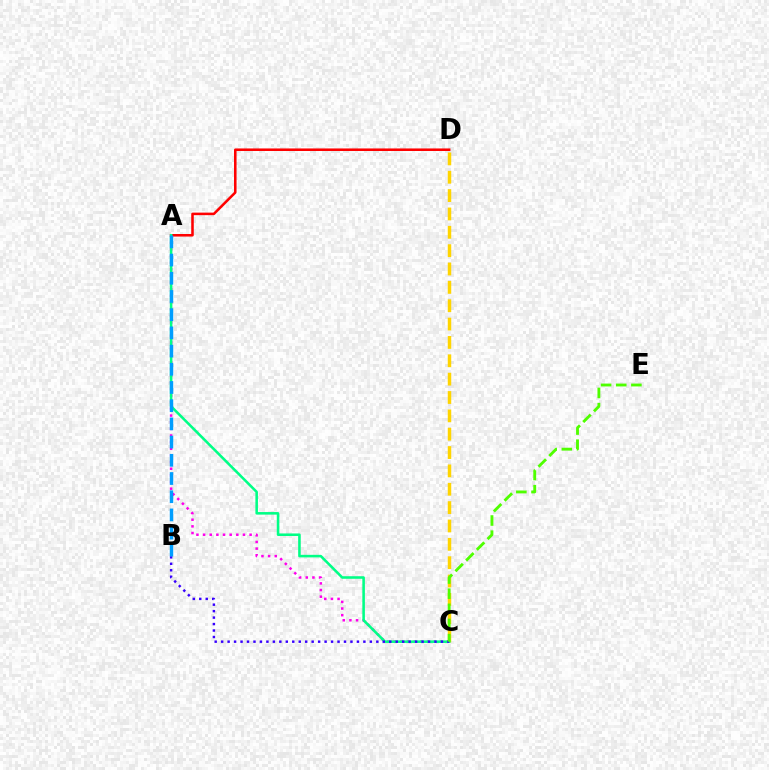{('A', 'C'): [{'color': '#ff00ed', 'line_style': 'dotted', 'thickness': 1.81}, {'color': '#00ff86', 'line_style': 'solid', 'thickness': 1.84}], ('C', 'D'): [{'color': '#ffd500', 'line_style': 'dashed', 'thickness': 2.49}], ('A', 'D'): [{'color': '#ff0000', 'line_style': 'solid', 'thickness': 1.83}], ('B', 'C'): [{'color': '#3700ff', 'line_style': 'dotted', 'thickness': 1.76}], ('A', 'B'): [{'color': '#009eff', 'line_style': 'dashed', 'thickness': 2.47}], ('C', 'E'): [{'color': '#4fff00', 'line_style': 'dashed', 'thickness': 2.06}]}